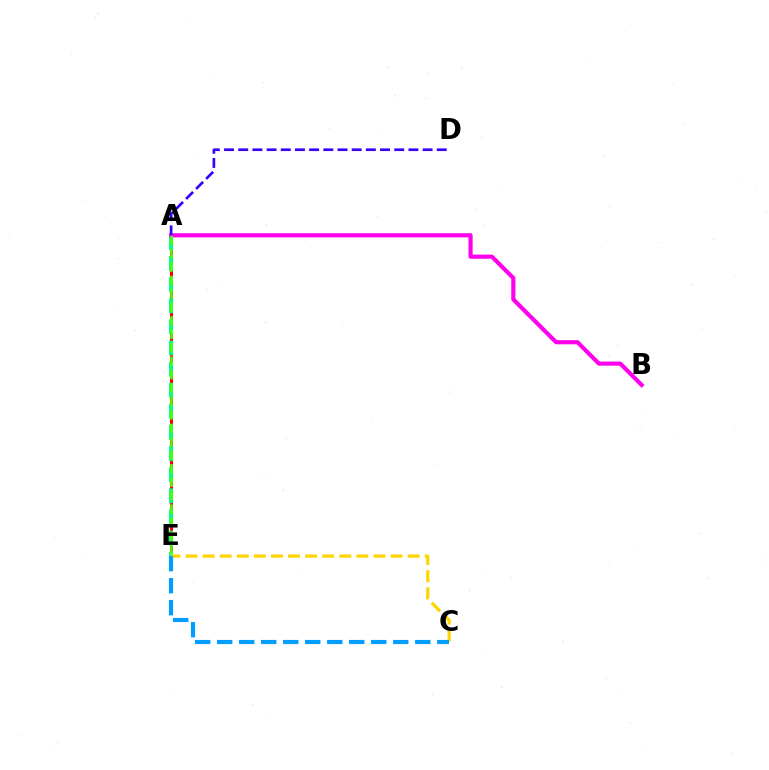{('A', 'E'): [{'color': '#ff0000', 'line_style': 'solid', 'thickness': 2.18}, {'color': '#00ff86', 'line_style': 'dashed', 'thickness': 2.87}, {'color': '#4fff00', 'line_style': 'dashed', 'thickness': 1.83}], ('A', 'B'): [{'color': '#ff00ed', 'line_style': 'solid', 'thickness': 2.98}], ('A', 'D'): [{'color': '#3700ff', 'line_style': 'dashed', 'thickness': 1.93}], ('C', 'E'): [{'color': '#ffd500', 'line_style': 'dashed', 'thickness': 2.32}, {'color': '#009eff', 'line_style': 'dashed', 'thickness': 2.99}]}